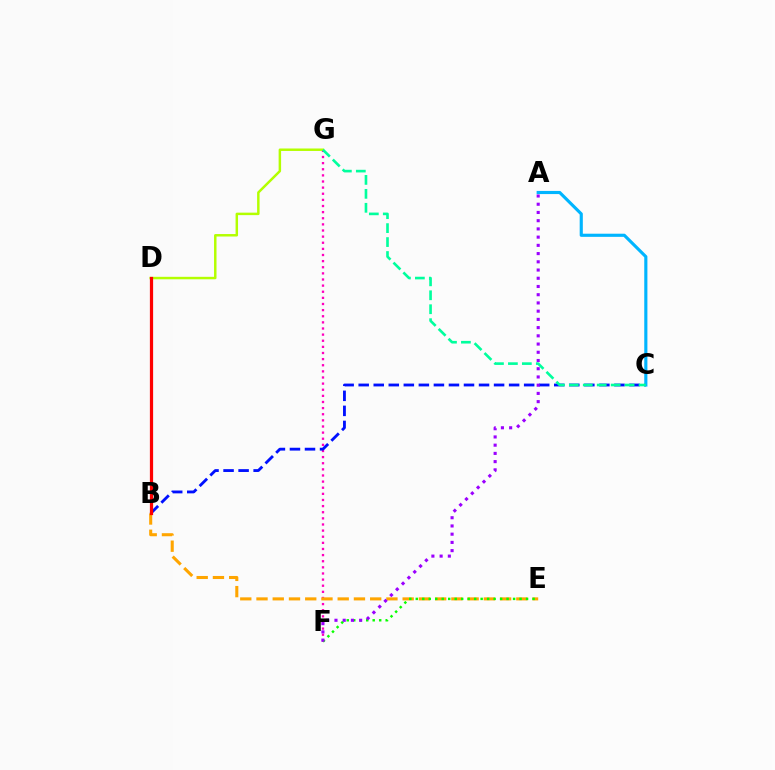{('F', 'G'): [{'color': '#ff00bd', 'line_style': 'dotted', 'thickness': 1.66}], ('B', 'E'): [{'color': '#ffa500', 'line_style': 'dashed', 'thickness': 2.21}], ('D', 'G'): [{'color': '#b3ff00', 'line_style': 'solid', 'thickness': 1.78}], ('B', 'C'): [{'color': '#0010ff', 'line_style': 'dashed', 'thickness': 2.04}], ('A', 'C'): [{'color': '#00b5ff', 'line_style': 'solid', 'thickness': 2.26}], ('B', 'D'): [{'color': '#ff0000', 'line_style': 'solid', 'thickness': 2.32}], ('C', 'G'): [{'color': '#00ff9d', 'line_style': 'dashed', 'thickness': 1.89}], ('E', 'F'): [{'color': '#08ff00', 'line_style': 'dotted', 'thickness': 1.76}], ('A', 'F'): [{'color': '#9b00ff', 'line_style': 'dotted', 'thickness': 2.23}]}